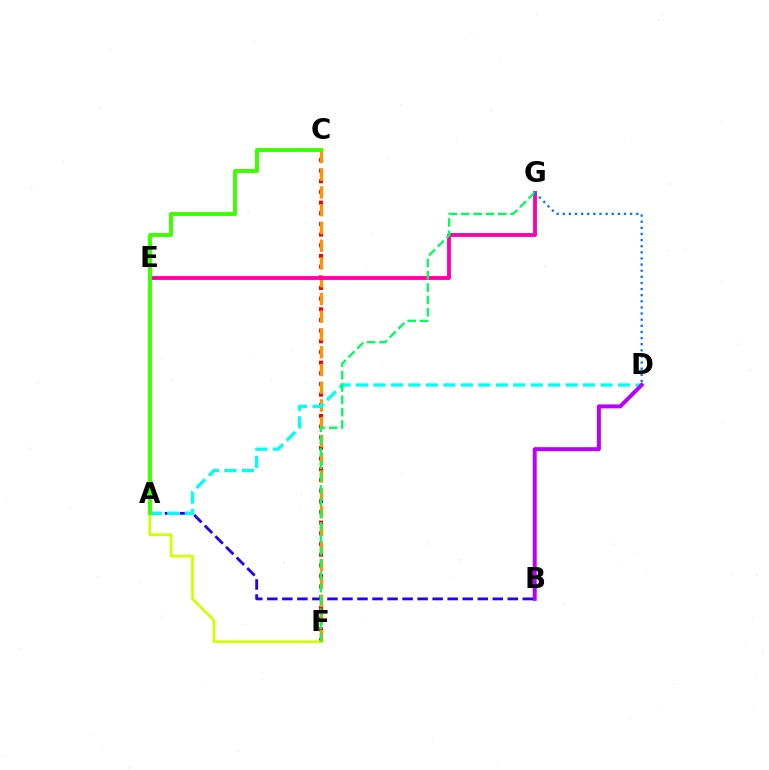{('C', 'F'): [{'color': '#ff0000', 'line_style': 'dotted', 'thickness': 2.9}, {'color': '#ff9400', 'line_style': 'dashed', 'thickness': 2.41}], ('A', 'B'): [{'color': '#2500ff', 'line_style': 'dashed', 'thickness': 2.04}], ('A', 'D'): [{'color': '#00fff6', 'line_style': 'dashed', 'thickness': 2.37}], ('E', 'G'): [{'color': '#ff00ac', 'line_style': 'solid', 'thickness': 2.78}], ('B', 'D'): [{'color': '#b900ff', 'line_style': 'solid', 'thickness': 2.86}], ('A', 'F'): [{'color': '#d1ff00', 'line_style': 'solid', 'thickness': 1.96}], ('F', 'G'): [{'color': '#00ff5c', 'line_style': 'dashed', 'thickness': 1.68}], ('D', 'G'): [{'color': '#0074ff', 'line_style': 'dotted', 'thickness': 1.66}], ('A', 'C'): [{'color': '#3dff00', 'line_style': 'solid', 'thickness': 2.83}]}